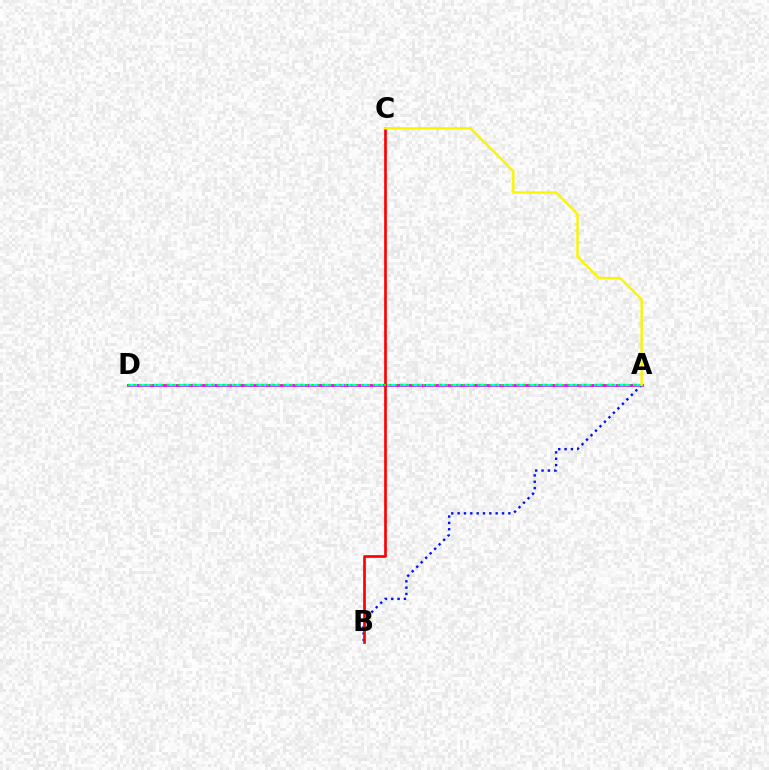{('A', 'D'): [{'color': '#ee00ff', 'line_style': 'solid', 'thickness': 2.01}, {'color': '#00fff6', 'line_style': 'dashed', 'thickness': 1.76}, {'color': '#08ff00', 'line_style': 'dotted', 'thickness': 1.51}], ('A', 'B'): [{'color': '#0010ff', 'line_style': 'dotted', 'thickness': 1.72}], ('B', 'C'): [{'color': '#ff0000', 'line_style': 'solid', 'thickness': 1.93}], ('A', 'C'): [{'color': '#fcf500', 'line_style': 'solid', 'thickness': 1.74}]}